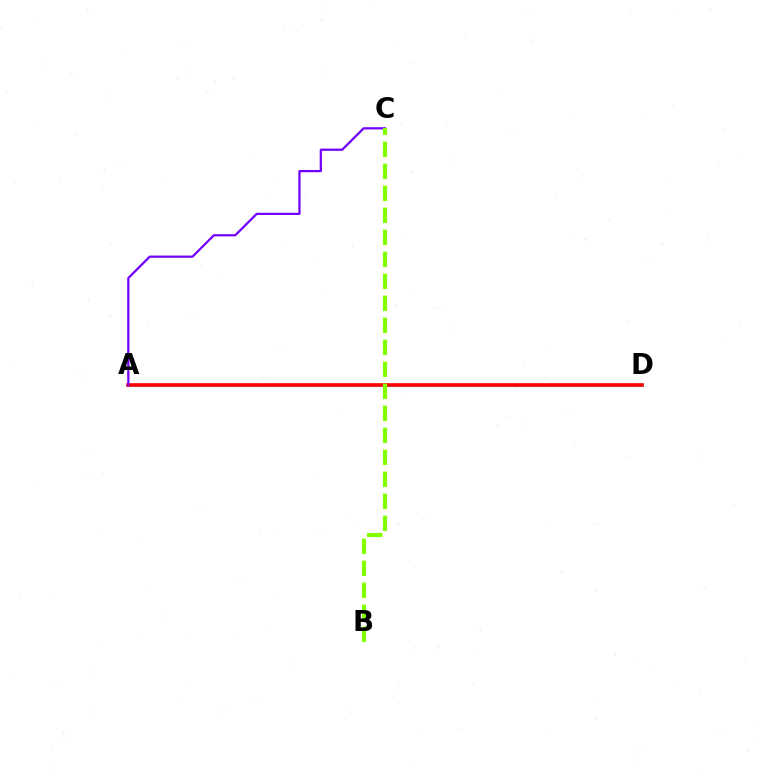{('A', 'D'): [{'color': '#00fff6', 'line_style': 'solid', 'thickness': 1.94}, {'color': '#ff0000', 'line_style': 'solid', 'thickness': 2.62}], ('A', 'C'): [{'color': '#7200ff', 'line_style': 'solid', 'thickness': 1.62}], ('B', 'C'): [{'color': '#84ff00', 'line_style': 'dashed', 'thickness': 2.99}]}